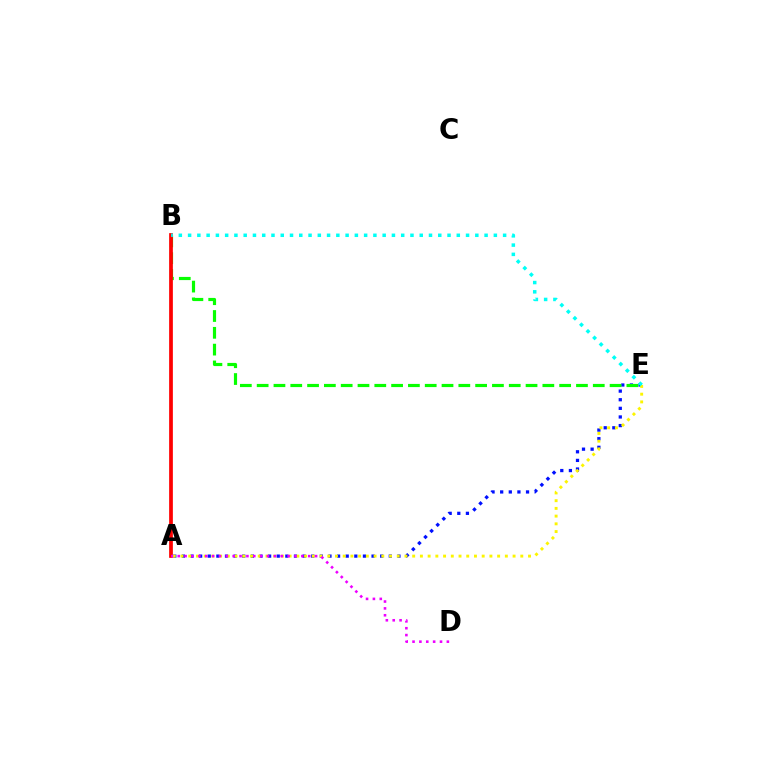{('A', 'E'): [{'color': '#0010ff', 'line_style': 'dotted', 'thickness': 2.34}, {'color': '#fcf500', 'line_style': 'dotted', 'thickness': 2.1}], ('B', 'E'): [{'color': '#08ff00', 'line_style': 'dashed', 'thickness': 2.28}, {'color': '#00fff6', 'line_style': 'dotted', 'thickness': 2.52}], ('A', 'B'): [{'color': '#ff0000', 'line_style': 'solid', 'thickness': 2.68}], ('A', 'D'): [{'color': '#ee00ff', 'line_style': 'dotted', 'thickness': 1.87}]}